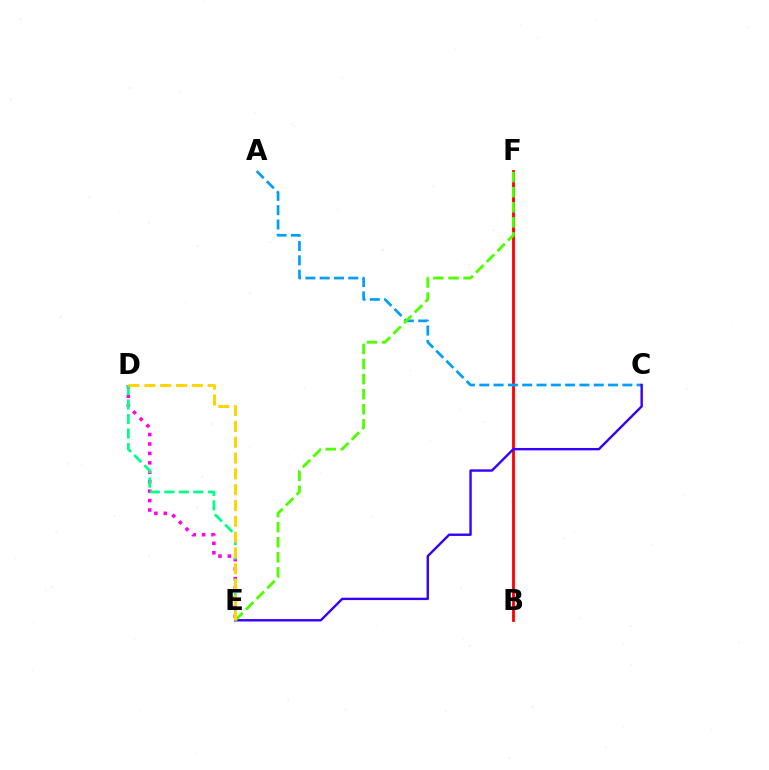{('D', 'E'): [{'color': '#ff00ed', 'line_style': 'dotted', 'thickness': 2.56}, {'color': '#00ff86', 'line_style': 'dashed', 'thickness': 1.97}, {'color': '#ffd500', 'line_style': 'dashed', 'thickness': 2.15}], ('B', 'F'): [{'color': '#ff0000', 'line_style': 'solid', 'thickness': 2.03}], ('A', 'C'): [{'color': '#009eff', 'line_style': 'dashed', 'thickness': 1.94}], ('C', 'E'): [{'color': '#3700ff', 'line_style': 'solid', 'thickness': 1.73}], ('E', 'F'): [{'color': '#4fff00', 'line_style': 'dashed', 'thickness': 2.05}]}